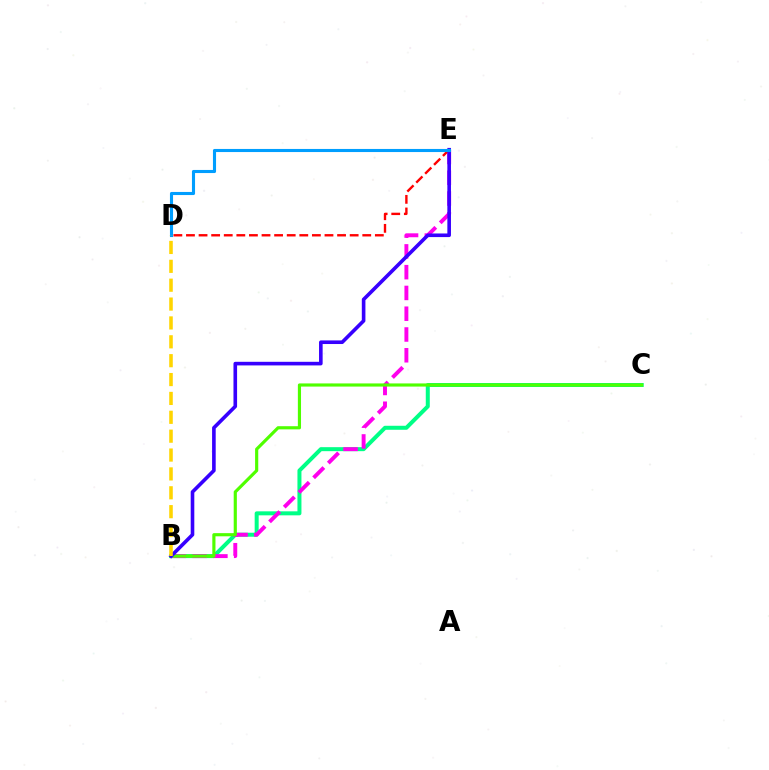{('B', 'C'): [{'color': '#00ff86', 'line_style': 'solid', 'thickness': 2.88}, {'color': '#4fff00', 'line_style': 'solid', 'thickness': 2.27}], ('B', 'E'): [{'color': '#ff00ed', 'line_style': 'dashed', 'thickness': 2.82}, {'color': '#3700ff', 'line_style': 'solid', 'thickness': 2.6}], ('D', 'E'): [{'color': '#ff0000', 'line_style': 'dashed', 'thickness': 1.71}, {'color': '#009eff', 'line_style': 'solid', 'thickness': 2.24}], ('B', 'D'): [{'color': '#ffd500', 'line_style': 'dashed', 'thickness': 2.56}]}